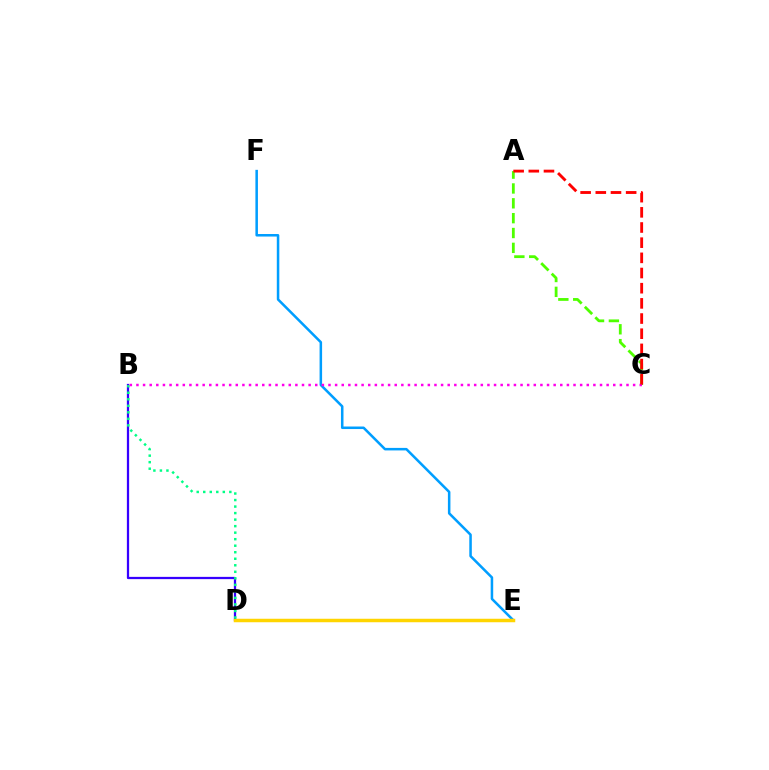{('E', 'F'): [{'color': '#009eff', 'line_style': 'solid', 'thickness': 1.82}], ('B', 'D'): [{'color': '#3700ff', 'line_style': 'solid', 'thickness': 1.63}, {'color': '#00ff86', 'line_style': 'dotted', 'thickness': 1.77}], ('D', 'E'): [{'color': '#ffd500', 'line_style': 'solid', 'thickness': 2.51}], ('A', 'C'): [{'color': '#4fff00', 'line_style': 'dashed', 'thickness': 2.02}, {'color': '#ff0000', 'line_style': 'dashed', 'thickness': 2.06}], ('B', 'C'): [{'color': '#ff00ed', 'line_style': 'dotted', 'thickness': 1.8}]}